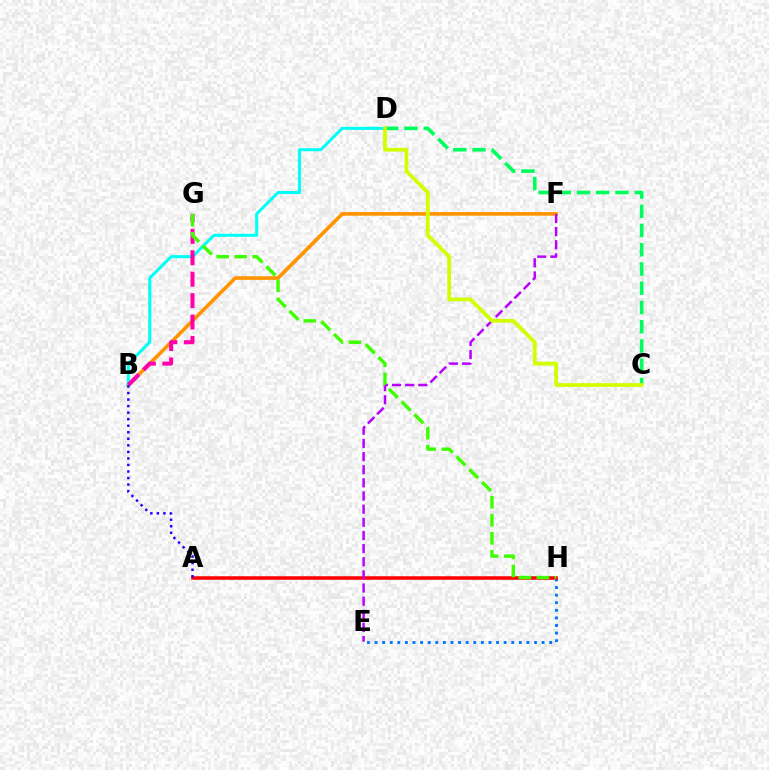{('E', 'H'): [{'color': '#0074ff', 'line_style': 'dotted', 'thickness': 2.06}], ('C', 'D'): [{'color': '#00ff5c', 'line_style': 'dashed', 'thickness': 2.61}, {'color': '#d1ff00', 'line_style': 'solid', 'thickness': 2.7}], ('B', 'F'): [{'color': '#ff9400', 'line_style': 'solid', 'thickness': 2.61}], ('B', 'D'): [{'color': '#00fff6', 'line_style': 'solid', 'thickness': 2.18}], ('A', 'H'): [{'color': '#ff0000', 'line_style': 'solid', 'thickness': 2.54}], ('B', 'G'): [{'color': '#ff00ac', 'line_style': 'dashed', 'thickness': 2.91}], ('E', 'F'): [{'color': '#b900ff', 'line_style': 'dashed', 'thickness': 1.79}], ('G', 'H'): [{'color': '#3dff00', 'line_style': 'dashed', 'thickness': 2.45}], ('A', 'B'): [{'color': '#2500ff', 'line_style': 'dotted', 'thickness': 1.78}]}